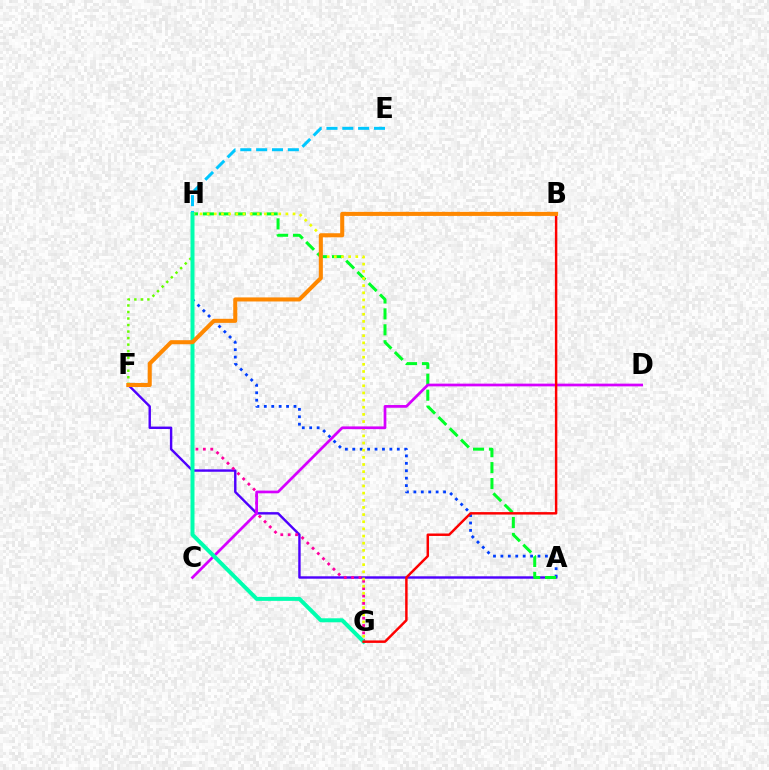{('A', 'F'): [{'color': '#4f00ff', 'line_style': 'solid', 'thickness': 1.74}], ('F', 'H'): [{'color': '#66ff00', 'line_style': 'dotted', 'thickness': 1.77}], ('A', 'H'): [{'color': '#003fff', 'line_style': 'dotted', 'thickness': 2.02}, {'color': '#00ff27', 'line_style': 'dashed', 'thickness': 2.16}], ('G', 'H'): [{'color': '#ff00a0', 'line_style': 'dotted', 'thickness': 2.0}, {'color': '#eeff00', 'line_style': 'dotted', 'thickness': 1.94}, {'color': '#00ffaf', 'line_style': 'solid', 'thickness': 2.86}], ('E', 'H'): [{'color': '#00c7ff', 'line_style': 'dashed', 'thickness': 2.15}], ('C', 'D'): [{'color': '#d600ff', 'line_style': 'solid', 'thickness': 1.96}], ('B', 'G'): [{'color': '#ff0000', 'line_style': 'solid', 'thickness': 1.77}], ('B', 'F'): [{'color': '#ff8800', 'line_style': 'solid', 'thickness': 2.92}]}